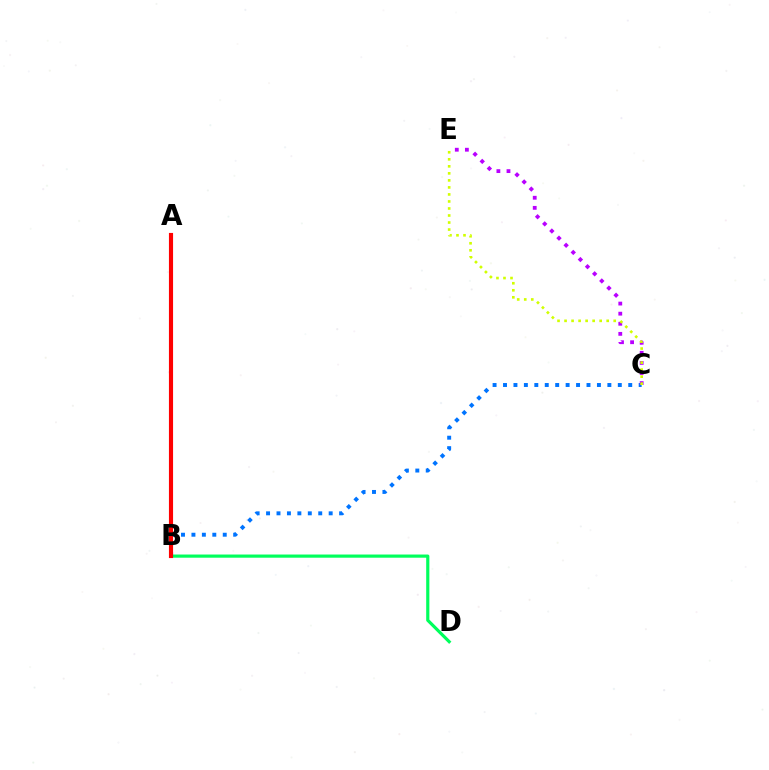{('B', 'C'): [{'color': '#0074ff', 'line_style': 'dotted', 'thickness': 2.84}], ('B', 'D'): [{'color': '#00ff5c', 'line_style': 'solid', 'thickness': 2.29}], ('C', 'E'): [{'color': '#b900ff', 'line_style': 'dotted', 'thickness': 2.74}, {'color': '#d1ff00', 'line_style': 'dotted', 'thickness': 1.91}], ('A', 'B'): [{'color': '#ff0000', 'line_style': 'solid', 'thickness': 2.98}]}